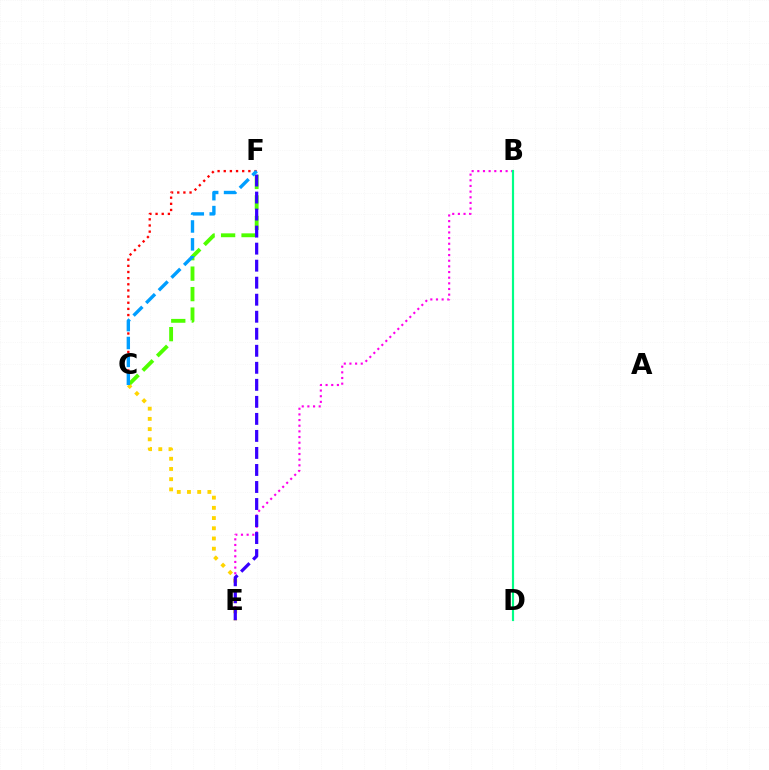{('C', 'F'): [{'color': '#4fff00', 'line_style': 'dashed', 'thickness': 2.78}, {'color': '#ff0000', 'line_style': 'dotted', 'thickness': 1.67}, {'color': '#009eff', 'line_style': 'dashed', 'thickness': 2.43}], ('B', 'E'): [{'color': '#ff00ed', 'line_style': 'dotted', 'thickness': 1.54}], ('C', 'E'): [{'color': '#ffd500', 'line_style': 'dotted', 'thickness': 2.77}], ('E', 'F'): [{'color': '#3700ff', 'line_style': 'dashed', 'thickness': 2.31}], ('B', 'D'): [{'color': '#00ff86', 'line_style': 'solid', 'thickness': 1.56}]}